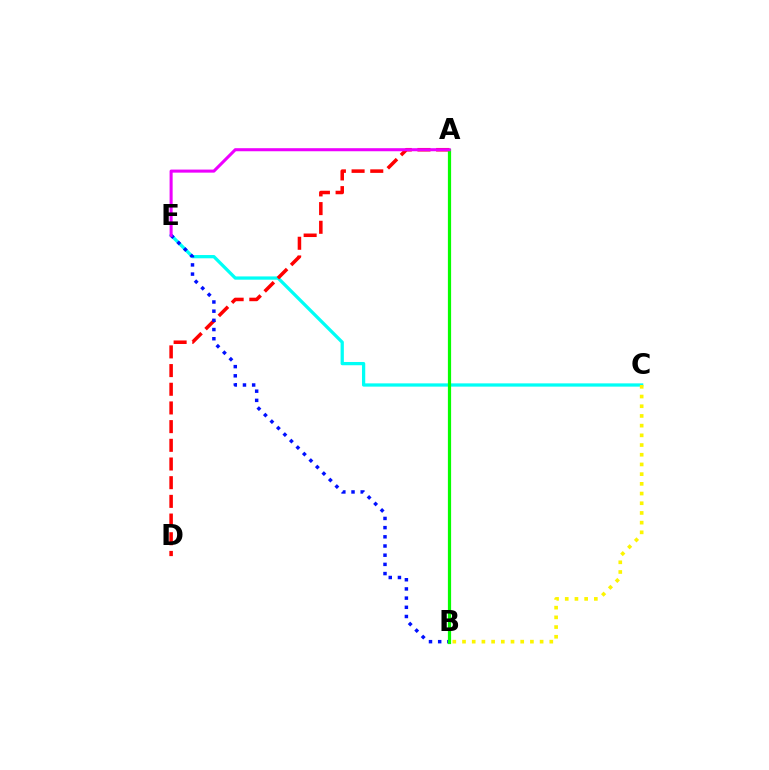{('C', 'E'): [{'color': '#00fff6', 'line_style': 'solid', 'thickness': 2.35}], ('A', 'D'): [{'color': '#ff0000', 'line_style': 'dashed', 'thickness': 2.54}], ('B', 'C'): [{'color': '#fcf500', 'line_style': 'dotted', 'thickness': 2.64}], ('B', 'E'): [{'color': '#0010ff', 'line_style': 'dotted', 'thickness': 2.5}], ('A', 'B'): [{'color': '#08ff00', 'line_style': 'solid', 'thickness': 2.31}], ('A', 'E'): [{'color': '#ee00ff', 'line_style': 'solid', 'thickness': 2.2}]}